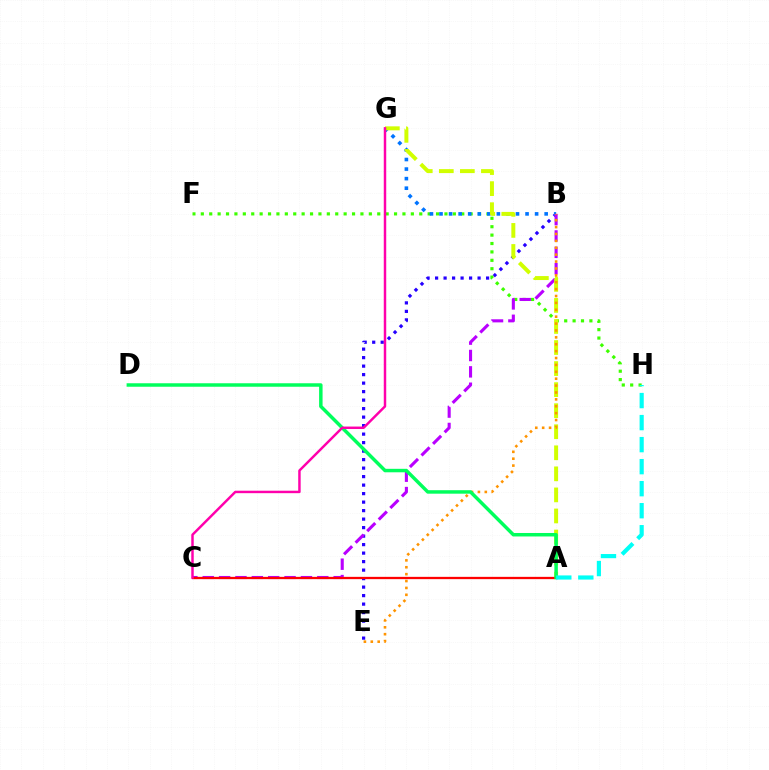{('B', 'E'): [{'color': '#2500ff', 'line_style': 'dotted', 'thickness': 2.31}, {'color': '#ff9400', 'line_style': 'dotted', 'thickness': 1.87}], ('F', 'H'): [{'color': '#3dff00', 'line_style': 'dotted', 'thickness': 2.28}], ('B', 'G'): [{'color': '#0074ff', 'line_style': 'dotted', 'thickness': 2.6}], ('B', 'C'): [{'color': '#b900ff', 'line_style': 'dashed', 'thickness': 2.22}], ('A', 'G'): [{'color': '#d1ff00', 'line_style': 'dashed', 'thickness': 2.86}], ('A', 'C'): [{'color': '#ff0000', 'line_style': 'solid', 'thickness': 1.65}], ('A', 'D'): [{'color': '#00ff5c', 'line_style': 'solid', 'thickness': 2.5}], ('C', 'G'): [{'color': '#ff00ac', 'line_style': 'solid', 'thickness': 1.77}], ('A', 'H'): [{'color': '#00fff6', 'line_style': 'dashed', 'thickness': 2.99}]}